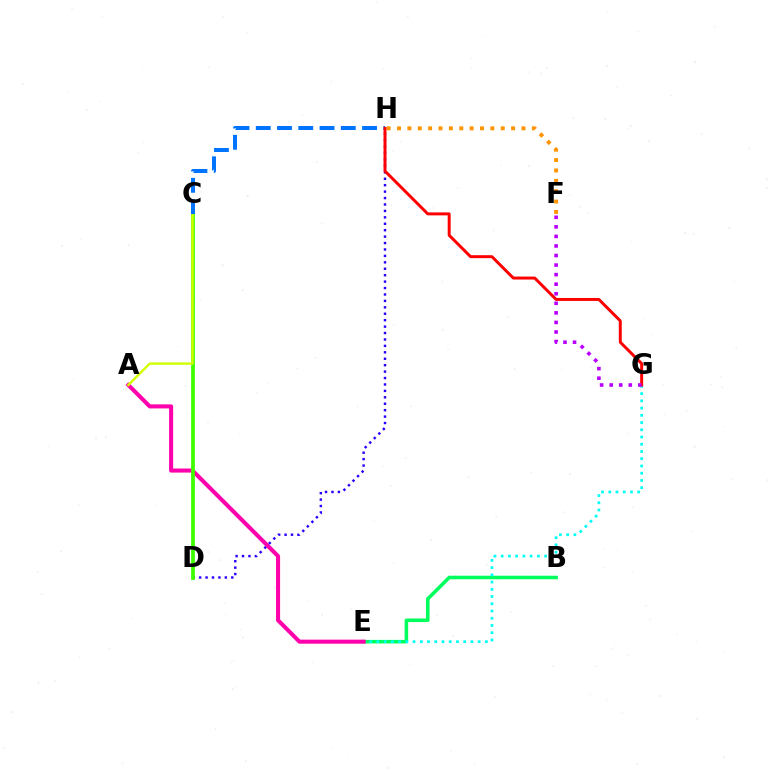{('B', 'E'): [{'color': '#00ff5c', 'line_style': 'solid', 'thickness': 2.56}], ('E', 'G'): [{'color': '#00fff6', 'line_style': 'dotted', 'thickness': 1.97}], ('D', 'H'): [{'color': '#2500ff', 'line_style': 'dotted', 'thickness': 1.75}], ('F', 'H'): [{'color': '#ff9400', 'line_style': 'dotted', 'thickness': 2.82}], ('A', 'E'): [{'color': '#ff00ac', 'line_style': 'solid', 'thickness': 2.92}], ('C', 'D'): [{'color': '#3dff00', 'line_style': 'solid', 'thickness': 2.71}], ('A', 'C'): [{'color': '#d1ff00', 'line_style': 'solid', 'thickness': 1.73}], ('C', 'H'): [{'color': '#0074ff', 'line_style': 'dashed', 'thickness': 2.89}], ('G', 'H'): [{'color': '#ff0000', 'line_style': 'solid', 'thickness': 2.14}], ('F', 'G'): [{'color': '#b900ff', 'line_style': 'dotted', 'thickness': 2.6}]}